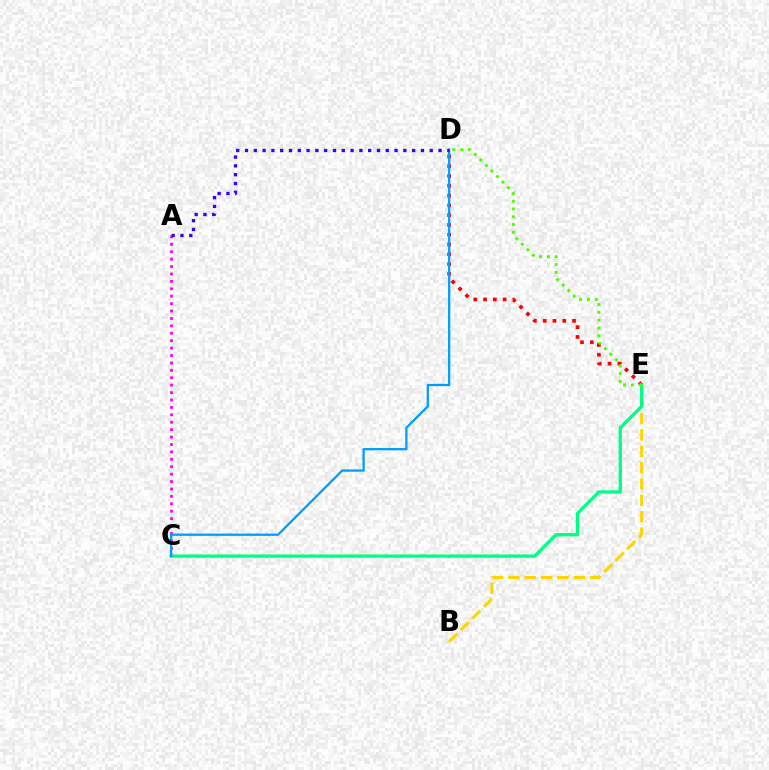{('A', 'C'): [{'color': '#ff00ed', 'line_style': 'dotted', 'thickness': 2.01}], ('B', 'E'): [{'color': '#ffd500', 'line_style': 'dashed', 'thickness': 2.22}], ('D', 'E'): [{'color': '#ff0000', 'line_style': 'dotted', 'thickness': 2.66}, {'color': '#4fff00', 'line_style': 'dotted', 'thickness': 2.12}], ('C', 'E'): [{'color': '#00ff86', 'line_style': 'solid', 'thickness': 2.38}], ('C', 'D'): [{'color': '#009eff', 'line_style': 'solid', 'thickness': 1.64}], ('A', 'D'): [{'color': '#3700ff', 'line_style': 'dotted', 'thickness': 2.39}]}